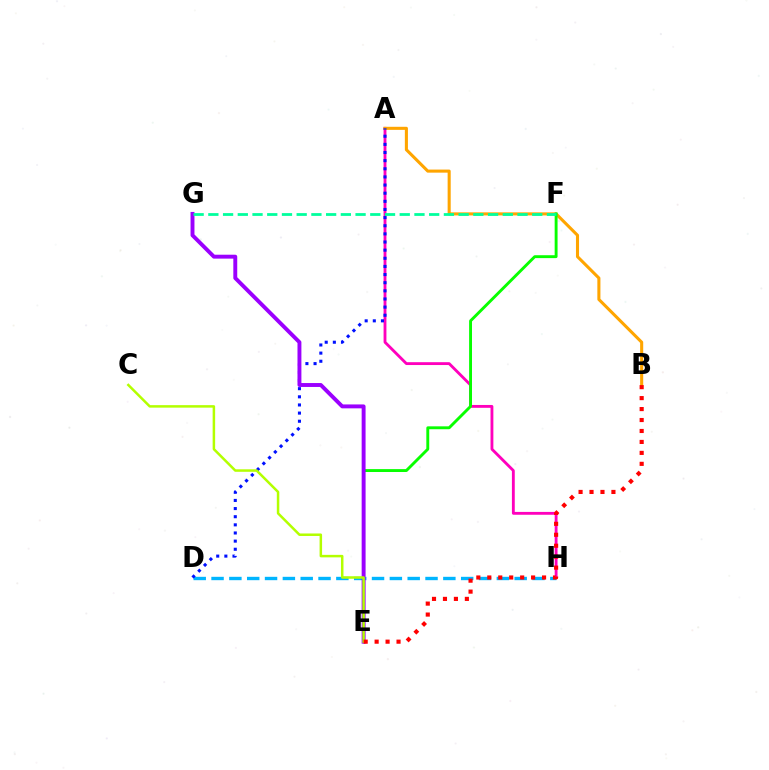{('D', 'H'): [{'color': '#00b5ff', 'line_style': 'dashed', 'thickness': 2.42}], ('A', 'H'): [{'color': '#ff00bd', 'line_style': 'solid', 'thickness': 2.05}], ('A', 'B'): [{'color': '#ffa500', 'line_style': 'solid', 'thickness': 2.21}], ('E', 'F'): [{'color': '#08ff00', 'line_style': 'solid', 'thickness': 2.08}], ('A', 'D'): [{'color': '#0010ff', 'line_style': 'dotted', 'thickness': 2.21}], ('E', 'G'): [{'color': '#9b00ff', 'line_style': 'solid', 'thickness': 2.82}], ('C', 'E'): [{'color': '#b3ff00', 'line_style': 'solid', 'thickness': 1.8}], ('B', 'E'): [{'color': '#ff0000', 'line_style': 'dotted', 'thickness': 2.98}], ('F', 'G'): [{'color': '#00ff9d', 'line_style': 'dashed', 'thickness': 2.0}]}